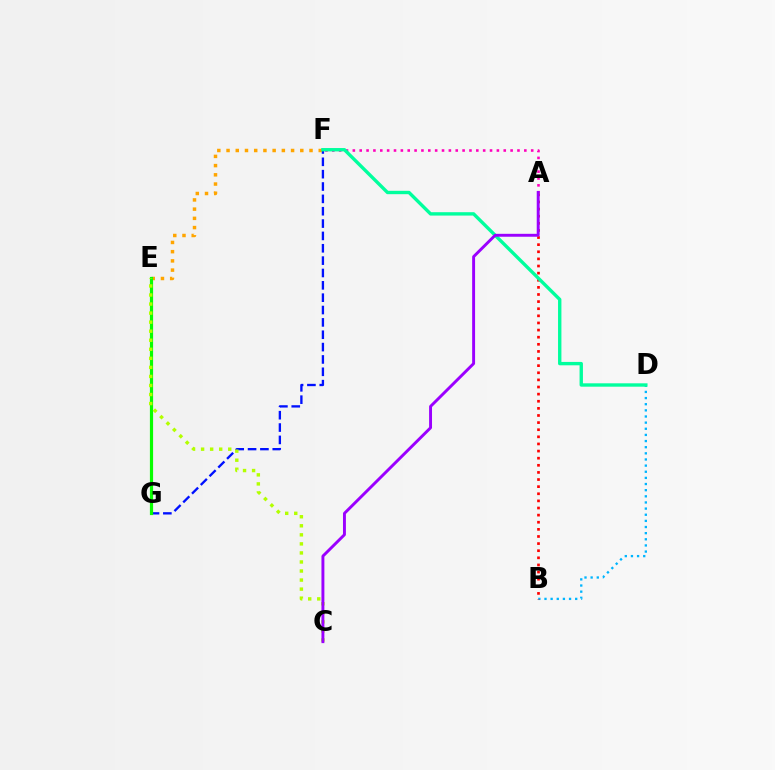{('A', 'F'): [{'color': '#ff00bd', 'line_style': 'dotted', 'thickness': 1.86}], ('F', 'G'): [{'color': '#0010ff', 'line_style': 'dashed', 'thickness': 1.68}], ('B', 'D'): [{'color': '#00b5ff', 'line_style': 'dotted', 'thickness': 1.67}], ('A', 'B'): [{'color': '#ff0000', 'line_style': 'dotted', 'thickness': 1.93}], ('E', 'F'): [{'color': '#ffa500', 'line_style': 'dotted', 'thickness': 2.5}], ('E', 'G'): [{'color': '#08ff00', 'line_style': 'solid', 'thickness': 2.3}], ('C', 'E'): [{'color': '#b3ff00', 'line_style': 'dotted', 'thickness': 2.46}], ('D', 'F'): [{'color': '#00ff9d', 'line_style': 'solid', 'thickness': 2.43}], ('A', 'C'): [{'color': '#9b00ff', 'line_style': 'solid', 'thickness': 2.1}]}